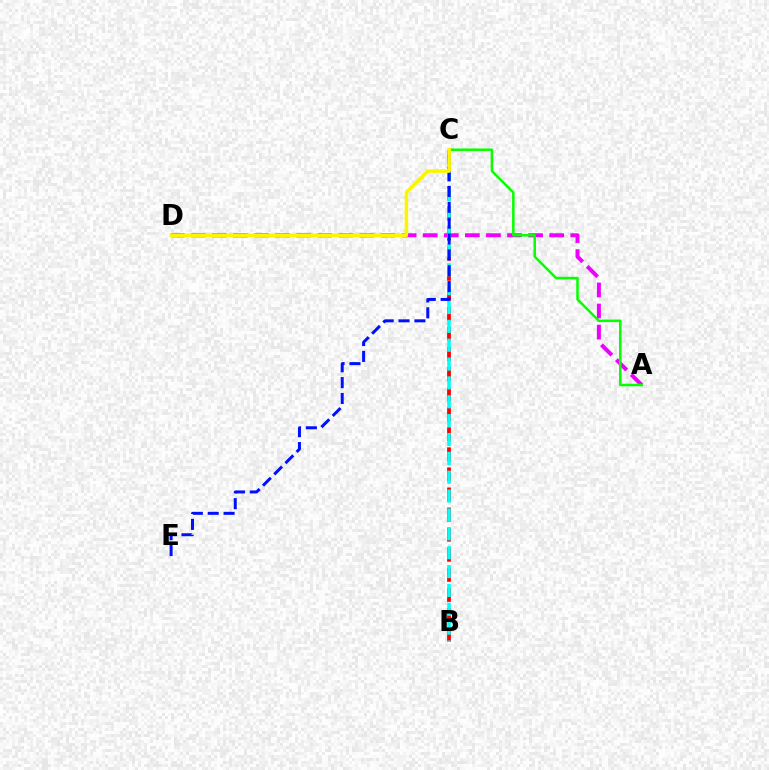{('B', 'C'): [{'color': '#ff0000', 'line_style': 'dashed', 'thickness': 2.73}, {'color': '#00fff6', 'line_style': 'dashed', 'thickness': 2.56}], ('A', 'D'): [{'color': '#ee00ff', 'line_style': 'dashed', 'thickness': 2.86}], ('A', 'C'): [{'color': '#08ff00', 'line_style': 'solid', 'thickness': 1.82}], ('C', 'E'): [{'color': '#0010ff', 'line_style': 'dashed', 'thickness': 2.16}], ('C', 'D'): [{'color': '#fcf500', 'line_style': 'solid', 'thickness': 2.53}]}